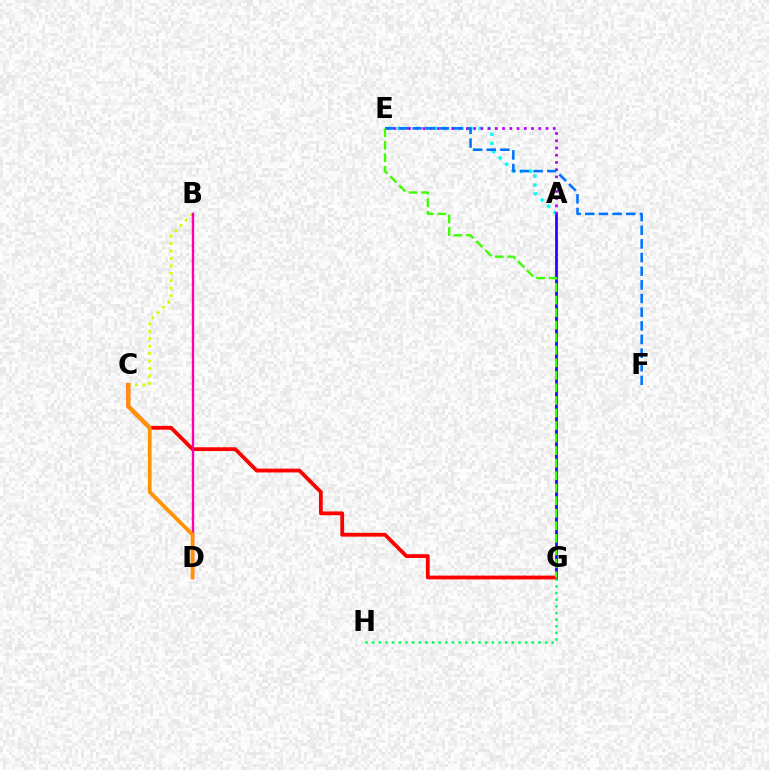{('A', 'G'): [{'color': '#2500ff', 'line_style': 'solid', 'thickness': 1.95}], ('A', 'E'): [{'color': '#00fff6', 'line_style': 'dotted', 'thickness': 2.44}, {'color': '#b900ff', 'line_style': 'dotted', 'thickness': 1.97}], ('C', 'G'): [{'color': '#ff0000', 'line_style': 'solid', 'thickness': 2.74}], ('B', 'C'): [{'color': '#d1ff00', 'line_style': 'dotted', 'thickness': 2.02}], ('E', 'F'): [{'color': '#0074ff', 'line_style': 'dashed', 'thickness': 1.85}], ('E', 'G'): [{'color': '#3dff00', 'line_style': 'dashed', 'thickness': 1.7}], ('B', 'D'): [{'color': '#ff00ac', 'line_style': 'solid', 'thickness': 1.71}], ('C', 'D'): [{'color': '#ff9400', 'line_style': 'solid', 'thickness': 2.74}], ('G', 'H'): [{'color': '#00ff5c', 'line_style': 'dotted', 'thickness': 1.81}]}